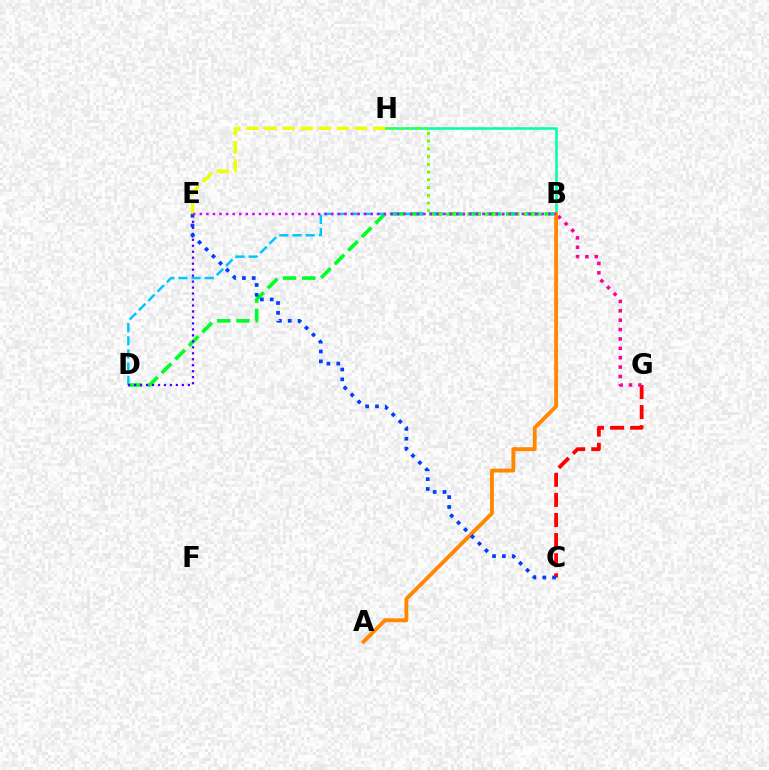{('B', 'D'): [{'color': '#00ff27', 'line_style': 'dashed', 'thickness': 2.61}, {'color': '#00c7ff', 'line_style': 'dashed', 'thickness': 1.79}], ('B', 'H'): [{'color': '#00ffaf', 'line_style': 'solid', 'thickness': 1.87}, {'color': '#66ff00', 'line_style': 'dotted', 'thickness': 2.1}], ('E', 'H'): [{'color': '#eeff00', 'line_style': 'dashed', 'thickness': 2.46}], ('D', 'E'): [{'color': '#4f00ff', 'line_style': 'dotted', 'thickness': 1.62}], ('C', 'G'): [{'color': '#ff0000', 'line_style': 'dashed', 'thickness': 2.73}], ('B', 'G'): [{'color': '#ff00a0', 'line_style': 'dotted', 'thickness': 2.55}], ('A', 'B'): [{'color': '#ff8800', 'line_style': 'solid', 'thickness': 2.78}], ('C', 'E'): [{'color': '#003fff', 'line_style': 'dotted', 'thickness': 2.68}], ('B', 'E'): [{'color': '#d600ff', 'line_style': 'dotted', 'thickness': 1.79}]}